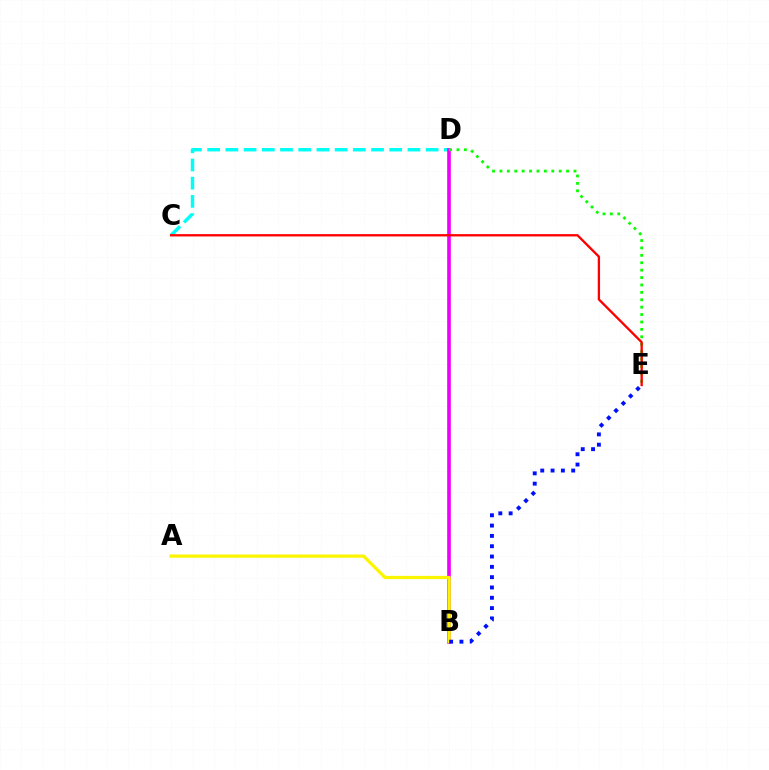{('C', 'D'): [{'color': '#00fff6', 'line_style': 'dashed', 'thickness': 2.47}], ('B', 'D'): [{'color': '#ee00ff', 'line_style': 'solid', 'thickness': 2.62}], ('D', 'E'): [{'color': '#08ff00', 'line_style': 'dotted', 'thickness': 2.01}], ('A', 'B'): [{'color': '#fcf500', 'line_style': 'solid', 'thickness': 2.34}], ('C', 'E'): [{'color': '#ff0000', 'line_style': 'solid', 'thickness': 1.67}], ('B', 'E'): [{'color': '#0010ff', 'line_style': 'dotted', 'thickness': 2.8}]}